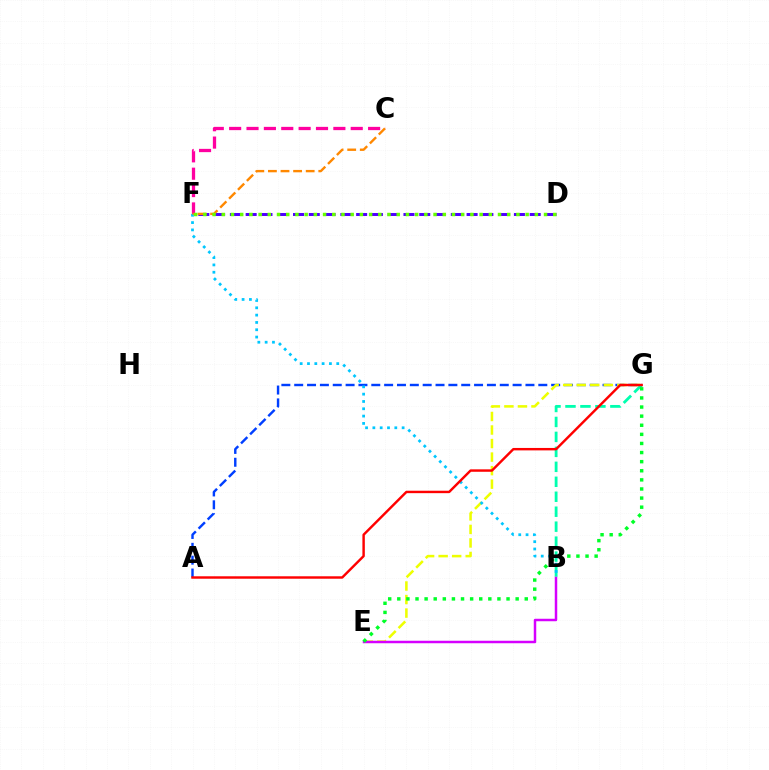{('A', 'G'): [{'color': '#003fff', 'line_style': 'dashed', 'thickness': 1.75}, {'color': '#ff0000', 'line_style': 'solid', 'thickness': 1.75}], ('E', 'G'): [{'color': '#eeff00', 'line_style': 'dashed', 'thickness': 1.84}, {'color': '#00ff27', 'line_style': 'dotted', 'thickness': 2.47}], ('B', 'G'): [{'color': '#00ffaf', 'line_style': 'dashed', 'thickness': 2.03}], ('B', 'E'): [{'color': '#d600ff', 'line_style': 'solid', 'thickness': 1.79}], ('D', 'F'): [{'color': '#4f00ff', 'line_style': 'dashed', 'thickness': 2.14}, {'color': '#66ff00', 'line_style': 'dotted', 'thickness': 2.5}], ('C', 'F'): [{'color': '#ff00a0', 'line_style': 'dashed', 'thickness': 2.36}, {'color': '#ff8800', 'line_style': 'dashed', 'thickness': 1.71}], ('B', 'F'): [{'color': '#00c7ff', 'line_style': 'dotted', 'thickness': 1.99}]}